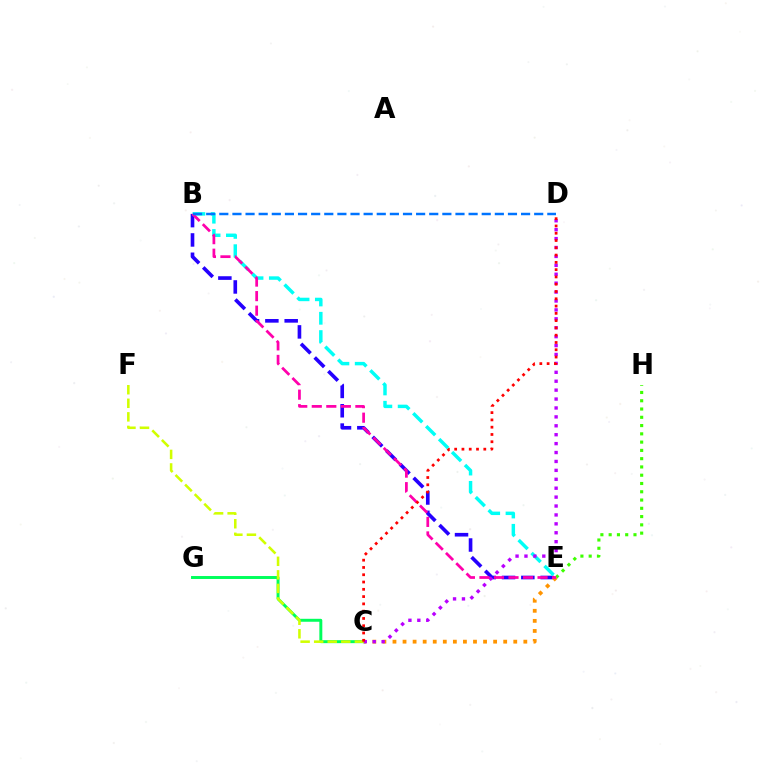{('E', 'H'): [{'color': '#3dff00', 'line_style': 'dotted', 'thickness': 2.25}], ('B', 'E'): [{'color': '#2500ff', 'line_style': 'dashed', 'thickness': 2.62}, {'color': '#00fff6', 'line_style': 'dashed', 'thickness': 2.49}, {'color': '#ff00ac', 'line_style': 'dashed', 'thickness': 1.97}], ('C', 'E'): [{'color': '#ff9400', 'line_style': 'dotted', 'thickness': 2.73}], ('C', 'G'): [{'color': '#00ff5c', 'line_style': 'solid', 'thickness': 2.13}], ('C', 'D'): [{'color': '#b900ff', 'line_style': 'dotted', 'thickness': 2.42}, {'color': '#ff0000', 'line_style': 'dotted', 'thickness': 1.98}], ('B', 'D'): [{'color': '#0074ff', 'line_style': 'dashed', 'thickness': 1.78}], ('C', 'F'): [{'color': '#d1ff00', 'line_style': 'dashed', 'thickness': 1.84}]}